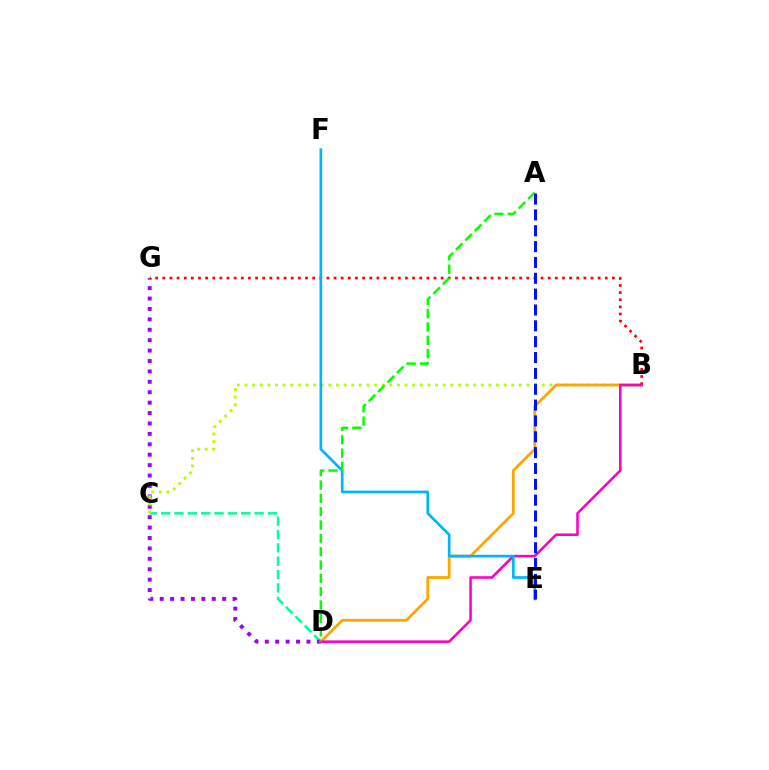{('C', 'D'): [{'color': '#00ff9d', 'line_style': 'dashed', 'thickness': 1.81}], ('D', 'G'): [{'color': '#9b00ff', 'line_style': 'dotted', 'thickness': 2.83}], ('B', 'C'): [{'color': '#b3ff00', 'line_style': 'dotted', 'thickness': 2.07}], ('B', 'D'): [{'color': '#ffa500', 'line_style': 'solid', 'thickness': 2.0}, {'color': '#ff00bd', 'line_style': 'solid', 'thickness': 1.85}], ('B', 'G'): [{'color': '#ff0000', 'line_style': 'dotted', 'thickness': 1.94}], ('E', 'F'): [{'color': '#00b5ff', 'line_style': 'solid', 'thickness': 1.94}], ('A', 'D'): [{'color': '#08ff00', 'line_style': 'dashed', 'thickness': 1.81}], ('A', 'E'): [{'color': '#0010ff', 'line_style': 'dashed', 'thickness': 2.15}]}